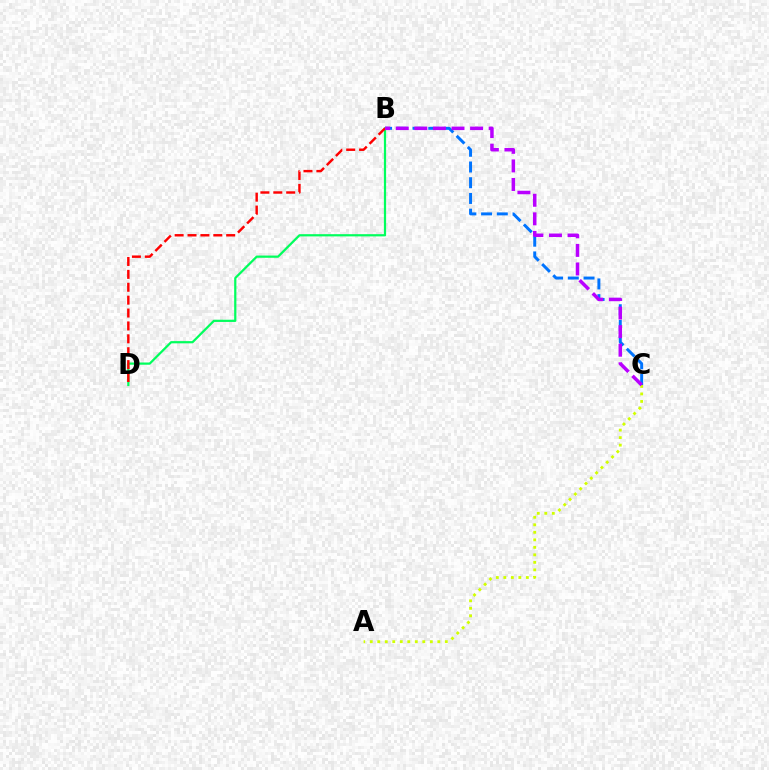{('A', 'C'): [{'color': '#d1ff00', 'line_style': 'dotted', 'thickness': 2.04}], ('B', 'C'): [{'color': '#0074ff', 'line_style': 'dashed', 'thickness': 2.14}, {'color': '#b900ff', 'line_style': 'dashed', 'thickness': 2.52}], ('B', 'D'): [{'color': '#00ff5c', 'line_style': 'solid', 'thickness': 1.6}, {'color': '#ff0000', 'line_style': 'dashed', 'thickness': 1.75}]}